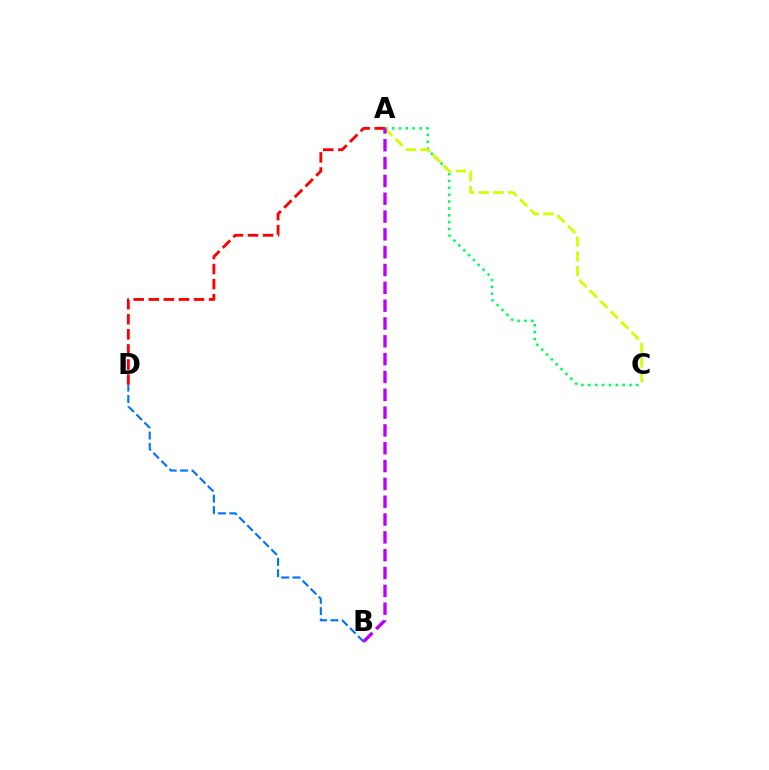{('A', 'D'): [{'color': '#ff0000', 'line_style': 'dashed', 'thickness': 2.05}], ('A', 'C'): [{'color': '#00ff5c', 'line_style': 'dotted', 'thickness': 1.87}, {'color': '#d1ff00', 'line_style': 'dashed', 'thickness': 2.0}], ('B', 'D'): [{'color': '#0074ff', 'line_style': 'dashed', 'thickness': 1.54}], ('A', 'B'): [{'color': '#b900ff', 'line_style': 'dashed', 'thickness': 2.42}]}